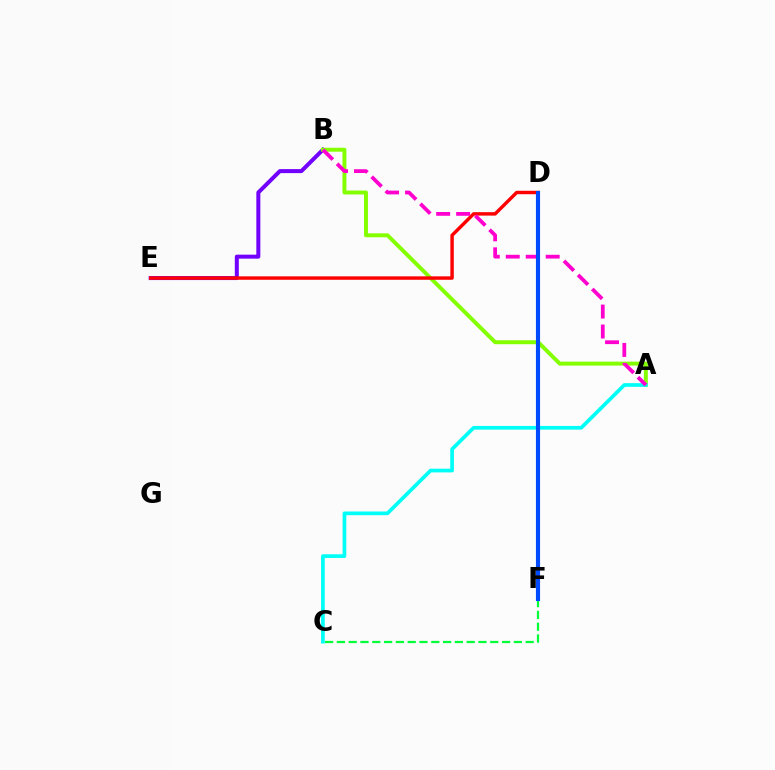{('D', 'F'): [{'color': '#ffbd00', 'line_style': 'dashed', 'thickness': 2.82}, {'color': '#004bff', 'line_style': 'solid', 'thickness': 2.97}], ('B', 'E'): [{'color': '#7200ff', 'line_style': 'solid', 'thickness': 2.88}], ('A', 'B'): [{'color': '#84ff00', 'line_style': 'solid', 'thickness': 2.84}, {'color': '#ff00cf', 'line_style': 'dashed', 'thickness': 2.71}], ('C', 'F'): [{'color': '#00ff39', 'line_style': 'dashed', 'thickness': 1.6}], ('A', 'C'): [{'color': '#00fff6', 'line_style': 'solid', 'thickness': 2.66}], ('D', 'E'): [{'color': '#ff0000', 'line_style': 'solid', 'thickness': 2.47}]}